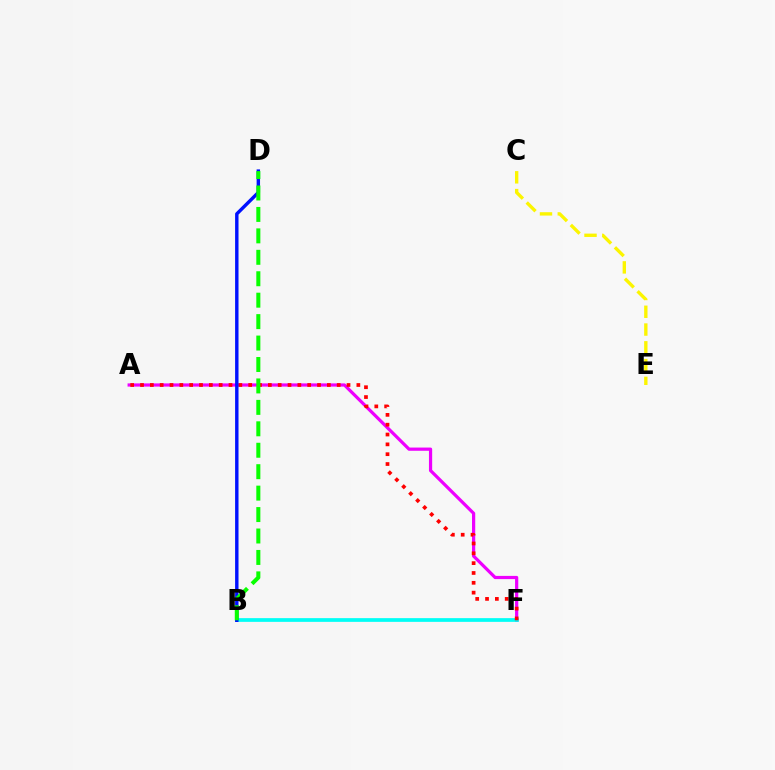{('A', 'F'): [{'color': '#ee00ff', 'line_style': 'solid', 'thickness': 2.31}, {'color': '#ff0000', 'line_style': 'dotted', 'thickness': 2.67}], ('B', 'F'): [{'color': '#00fff6', 'line_style': 'solid', 'thickness': 2.68}], ('C', 'E'): [{'color': '#fcf500', 'line_style': 'dashed', 'thickness': 2.42}], ('B', 'D'): [{'color': '#0010ff', 'line_style': 'solid', 'thickness': 2.46}, {'color': '#08ff00', 'line_style': 'dashed', 'thickness': 2.91}]}